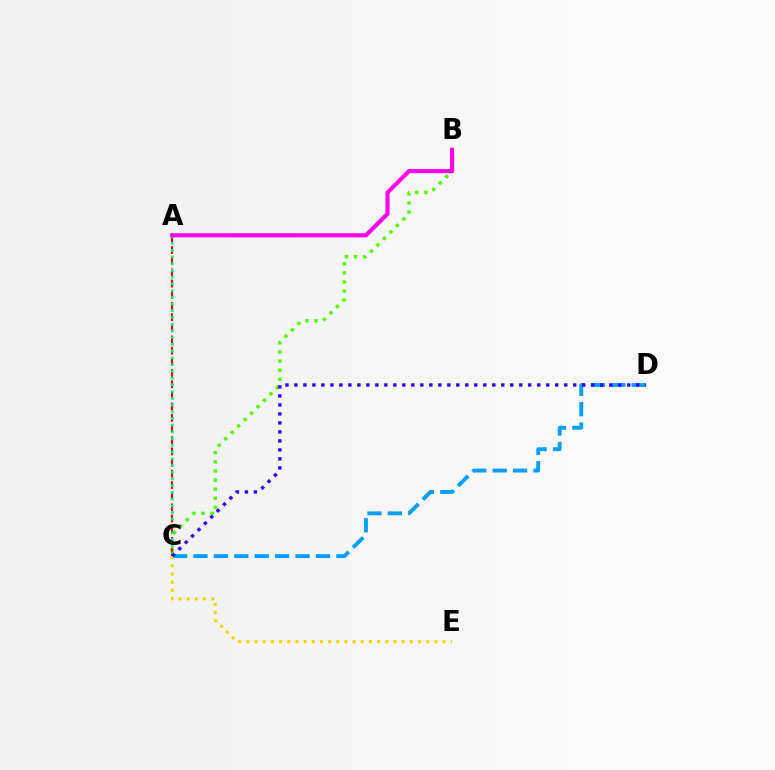{('C', 'D'): [{'color': '#009eff', 'line_style': 'dashed', 'thickness': 2.77}, {'color': '#3700ff', 'line_style': 'dotted', 'thickness': 2.44}], ('B', 'C'): [{'color': '#4fff00', 'line_style': 'dotted', 'thickness': 2.48}], ('A', 'C'): [{'color': '#ff0000', 'line_style': 'dashed', 'thickness': 1.52}, {'color': '#00ff86', 'line_style': 'dotted', 'thickness': 1.83}], ('C', 'E'): [{'color': '#ffd500', 'line_style': 'dotted', 'thickness': 2.22}], ('A', 'B'): [{'color': '#ff00ed', 'line_style': 'solid', 'thickness': 2.94}]}